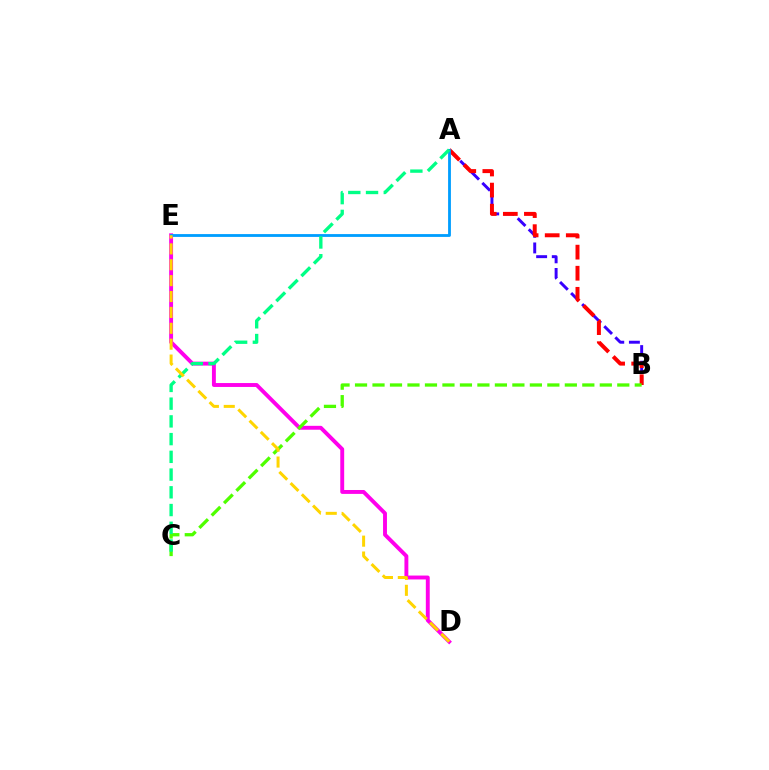{('A', 'B'): [{'color': '#3700ff', 'line_style': 'dashed', 'thickness': 2.12}, {'color': '#ff0000', 'line_style': 'dashed', 'thickness': 2.86}], ('D', 'E'): [{'color': '#ff00ed', 'line_style': 'solid', 'thickness': 2.81}, {'color': '#ffd500', 'line_style': 'dashed', 'thickness': 2.16}], ('B', 'C'): [{'color': '#4fff00', 'line_style': 'dashed', 'thickness': 2.38}], ('A', 'E'): [{'color': '#009eff', 'line_style': 'solid', 'thickness': 2.03}], ('A', 'C'): [{'color': '#00ff86', 'line_style': 'dashed', 'thickness': 2.41}]}